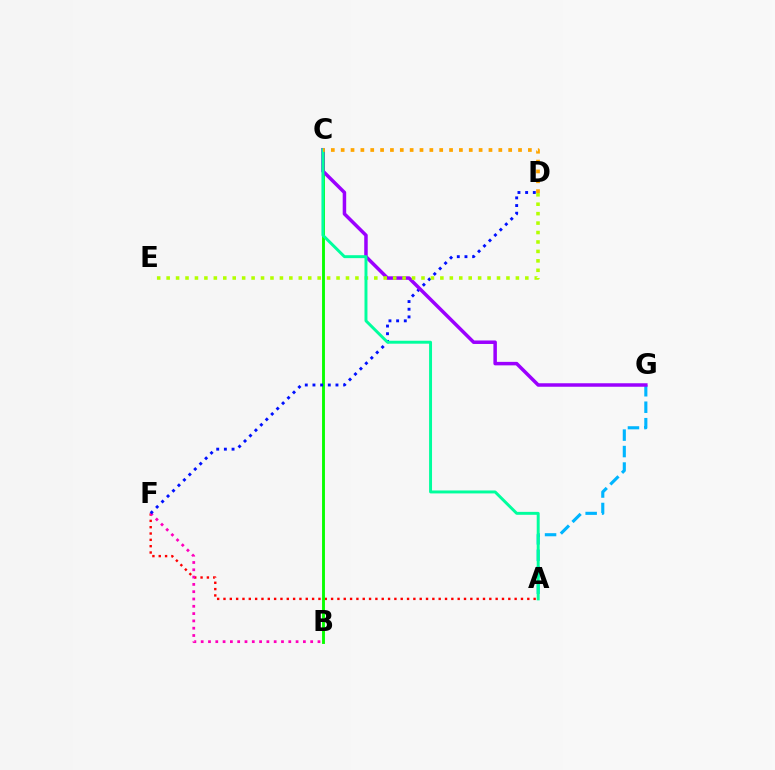{('A', 'F'): [{'color': '#ff0000', 'line_style': 'dotted', 'thickness': 1.72}], ('B', 'F'): [{'color': '#ff00bd', 'line_style': 'dotted', 'thickness': 1.98}], ('A', 'G'): [{'color': '#00b5ff', 'line_style': 'dashed', 'thickness': 2.24}], ('B', 'C'): [{'color': '#08ff00', 'line_style': 'solid', 'thickness': 2.07}], ('D', 'F'): [{'color': '#0010ff', 'line_style': 'dotted', 'thickness': 2.08}], ('C', 'G'): [{'color': '#9b00ff', 'line_style': 'solid', 'thickness': 2.52}], ('D', 'E'): [{'color': '#b3ff00', 'line_style': 'dotted', 'thickness': 2.56}], ('A', 'C'): [{'color': '#00ff9d', 'line_style': 'solid', 'thickness': 2.12}], ('C', 'D'): [{'color': '#ffa500', 'line_style': 'dotted', 'thickness': 2.68}]}